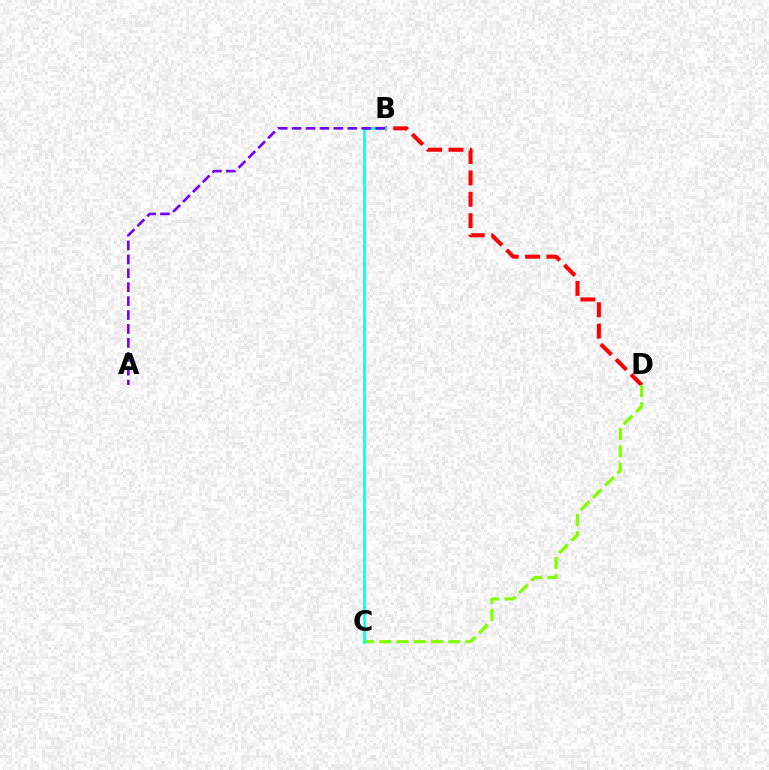{('B', 'D'): [{'color': '#ff0000', 'line_style': 'dashed', 'thickness': 2.9}], ('C', 'D'): [{'color': '#84ff00', 'line_style': 'dashed', 'thickness': 2.35}], ('B', 'C'): [{'color': '#00fff6', 'line_style': 'solid', 'thickness': 1.91}], ('A', 'B'): [{'color': '#7200ff', 'line_style': 'dashed', 'thickness': 1.89}]}